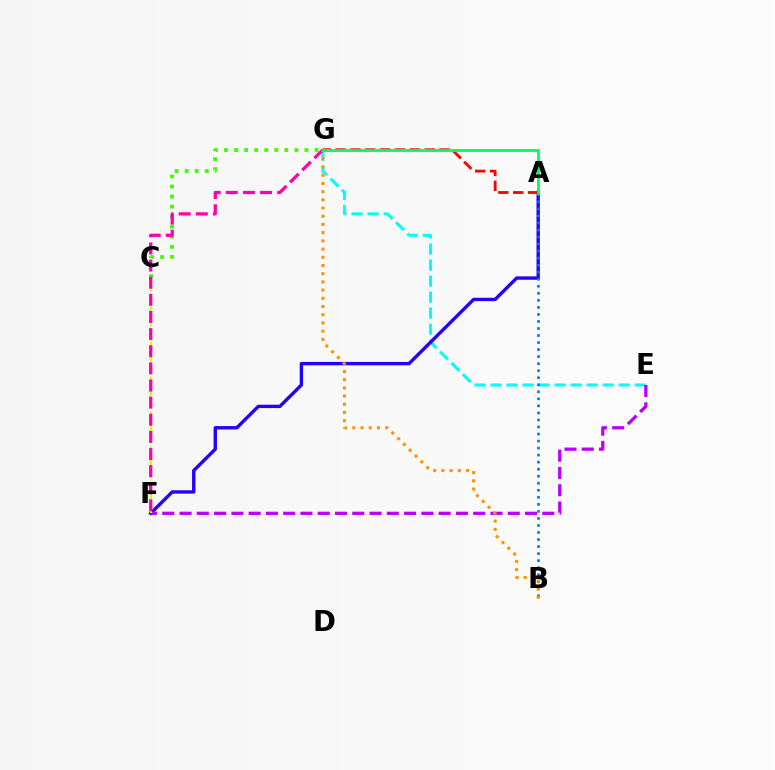{('E', 'G'): [{'color': '#00fff6', 'line_style': 'dashed', 'thickness': 2.18}], ('C', 'G'): [{'color': '#3dff00', 'line_style': 'dotted', 'thickness': 2.73}], ('A', 'F'): [{'color': '#2500ff', 'line_style': 'solid', 'thickness': 2.43}], ('E', 'F'): [{'color': '#b900ff', 'line_style': 'dashed', 'thickness': 2.35}], ('A', 'G'): [{'color': '#ff0000', 'line_style': 'dashed', 'thickness': 2.02}, {'color': '#00ff5c', 'line_style': 'solid', 'thickness': 2.05}], ('C', 'F'): [{'color': '#d1ff00', 'line_style': 'dashed', 'thickness': 1.58}], ('F', 'G'): [{'color': '#ff00ac', 'line_style': 'dashed', 'thickness': 2.33}], ('A', 'B'): [{'color': '#0074ff', 'line_style': 'dotted', 'thickness': 1.91}], ('B', 'G'): [{'color': '#ff9400', 'line_style': 'dotted', 'thickness': 2.23}]}